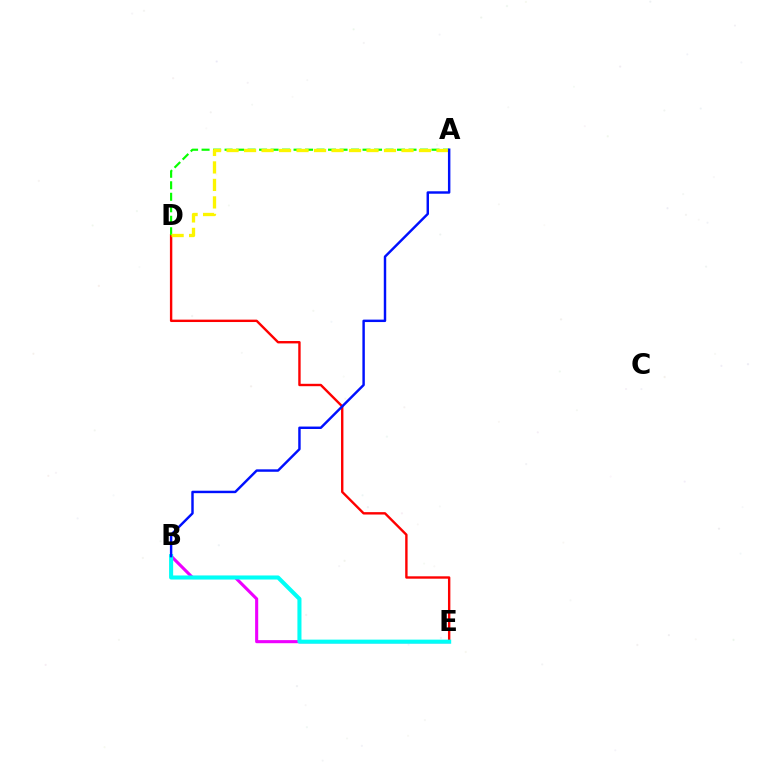{('D', 'E'): [{'color': '#ff0000', 'line_style': 'solid', 'thickness': 1.72}], ('B', 'E'): [{'color': '#ee00ff', 'line_style': 'solid', 'thickness': 2.23}, {'color': '#00fff6', 'line_style': 'solid', 'thickness': 2.93}], ('A', 'D'): [{'color': '#08ff00', 'line_style': 'dashed', 'thickness': 1.56}, {'color': '#fcf500', 'line_style': 'dashed', 'thickness': 2.38}], ('A', 'B'): [{'color': '#0010ff', 'line_style': 'solid', 'thickness': 1.76}]}